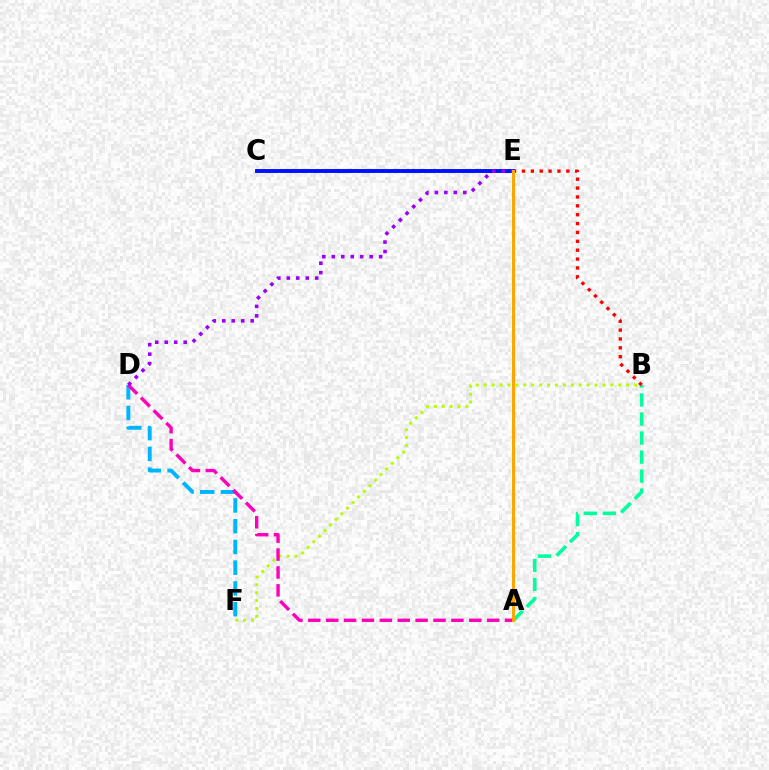{('C', 'E'): [{'color': '#08ff00', 'line_style': 'dashed', 'thickness': 1.67}, {'color': '#0010ff', 'line_style': 'solid', 'thickness': 2.82}], ('B', 'F'): [{'color': '#b3ff00', 'line_style': 'dotted', 'thickness': 2.15}], ('A', 'B'): [{'color': '#00ff9d', 'line_style': 'dashed', 'thickness': 2.58}], ('B', 'E'): [{'color': '#ff0000', 'line_style': 'dotted', 'thickness': 2.41}], ('D', 'F'): [{'color': '#00b5ff', 'line_style': 'dashed', 'thickness': 2.82}], ('A', 'D'): [{'color': '#ff00bd', 'line_style': 'dashed', 'thickness': 2.43}], ('D', 'E'): [{'color': '#9b00ff', 'line_style': 'dotted', 'thickness': 2.58}], ('A', 'E'): [{'color': '#ffa500', 'line_style': 'solid', 'thickness': 2.14}]}